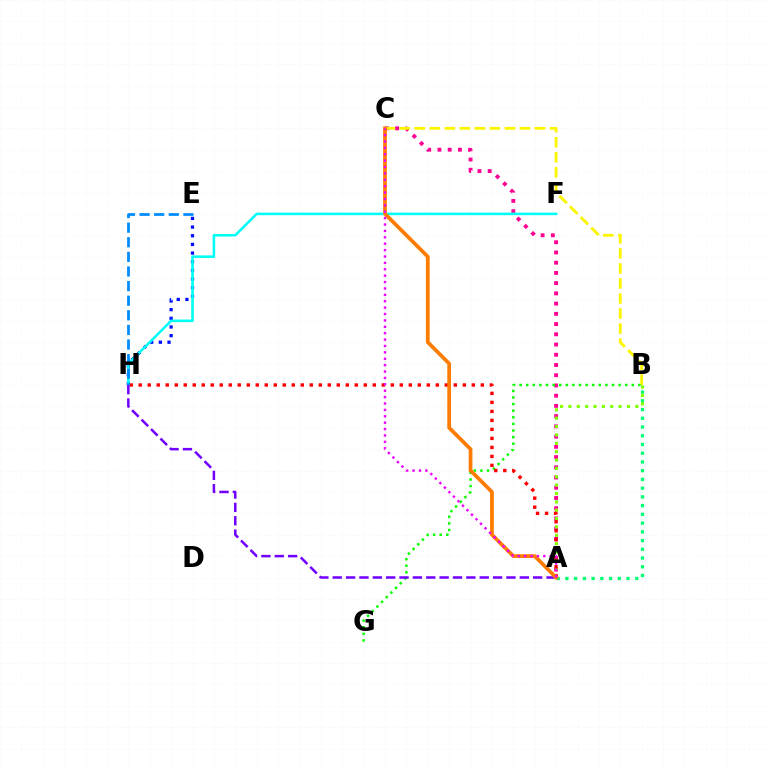{('A', 'B'): [{'color': '#00ff74', 'line_style': 'dotted', 'thickness': 2.37}, {'color': '#84ff00', 'line_style': 'dotted', 'thickness': 2.27}], ('A', 'C'): [{'color': '#ff0094', 'line_style': 'dotted', 'thickness': 2.78}, {'color': '#ff7c00', 'line_style': 'solid', 'thickness': 2.69}, {'color': '#ee00ff', 'line_style': 'dotted', 'thickness': 1.74}], ('B', 'C'): [{'color': '#fcf500', 'line_style': 'dashed', 'thickness': 2.04}], ('E', 'H'): [{'color': '#0010ff', 'line_style': 'dotted', 'thickness': 2.35}, {'color': '#008cff', 'line_style': 'dashed', 'thickness': 1.98}], ('B', 'G'): [{'color': '#08ff00', 'line_style': 'dotted', 'thickness': 1.79}], ('A', 'H'): [{'color': '#ff0000', 'line_style': 'dotted', 'thickness': 2.45}, {'color': '#7200ff', 'line_style': 'dashed', 'thickness': 1.82}], ('F', 'H'): [{'color': '#00fff6', 'line_style': 'solid', 'thickness': 1.85}]}